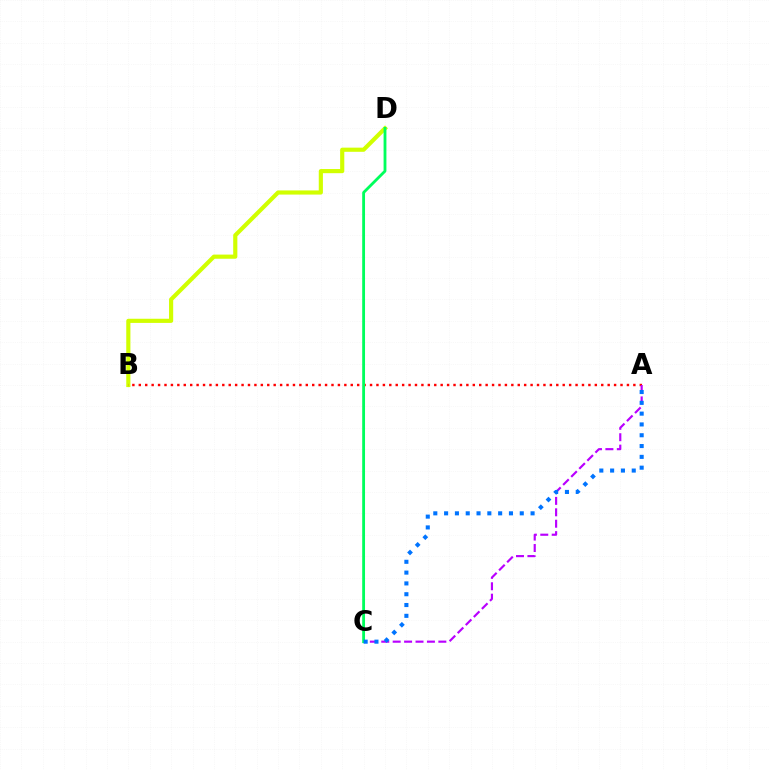{('B', 'D'): [{'color': '#d1ff00', 'line_style': 'solid', 'thickness': 2.99}], ('A', 'B'): [{'color': '#ff0000', 'line_style': 'dotted', 'thickness': 1.75}], ('A', 'C'): [{'color': '#b900ff', 'line_style': 'dashed', 'thickness': 1.55}, {'color': '#0074ff', 'line_style': 'dotted', 'thickness': 2.94}], ('C', 'D'): [{'color': '#00ff5c', 'line_style': 'solid', 'thickness': 2.03}]}